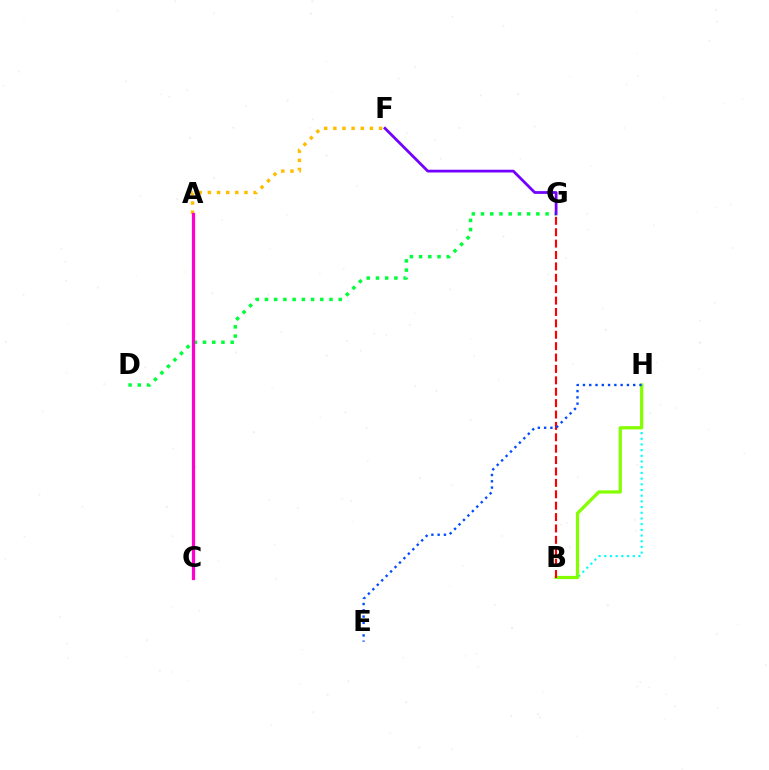{('A', 'F'): [{'color': '#ffbd00', 'line_style': 'dotted', 'thickness': 2.48}], ('D', 'G'): [{'color': '#00ff39', 'line_style': 'dotted', 'thickness': 2.5}], ('B', 'H'): [{'color': '#00fff6', 'line_style': 'dotted', 'thickness': 1.55}, {'color': '#84ff00', 'line_style': 'solid', 'thickness': 2.32}], ('B', 'G'): [{'color': '#ff0000', 'line_style': 'dashed', 'thickness': 1.55}], ('E', 'H'): [{'color': '#004bff', 'line_style': 'dotted', 'thickness': 1.71}], ('F', 'G'): [{'color': '#7200ff', 'line_style': 'solid', 'thickness': 1.99}], ('A', 'C'): [{'color': '#ff00cf', 'line_style': 'solid', 'thickness': 2.32}]}